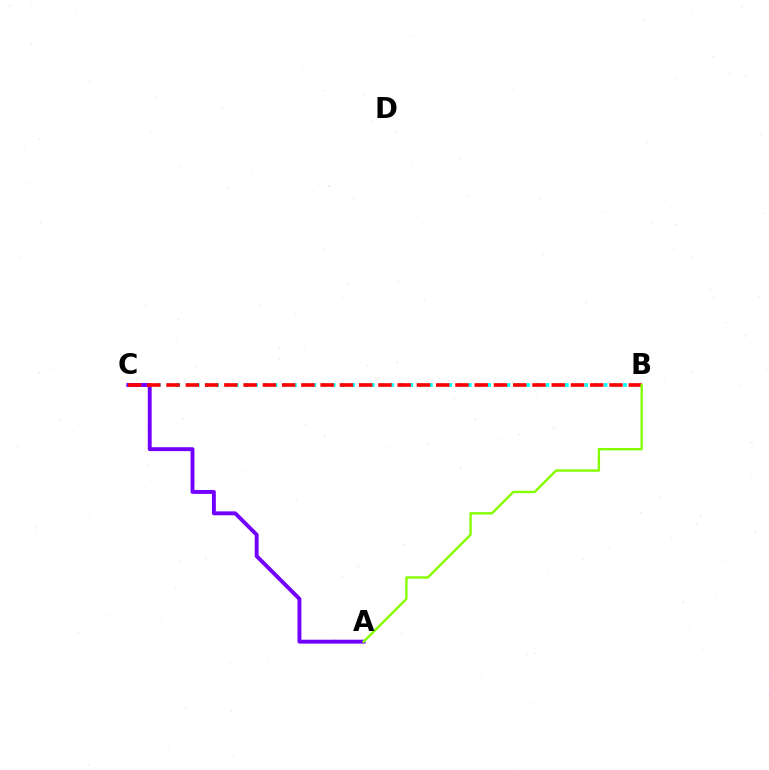{('B', 'C'): [{'color': '#00fff6', 'line_style': 'dotted', 'thickness': 2.64}, {'color': '#ff0000', 'line_style': 'dashed', 'thickness': 2.62}], ('A', 'C'): [{'color': '#7200ff', 'line_style': 'solid', 'thickness': 2.81}], ('A', 'B'): [{'color': '#84ff00', 'line_style': 'solid', 'thickness': 1.7}]}